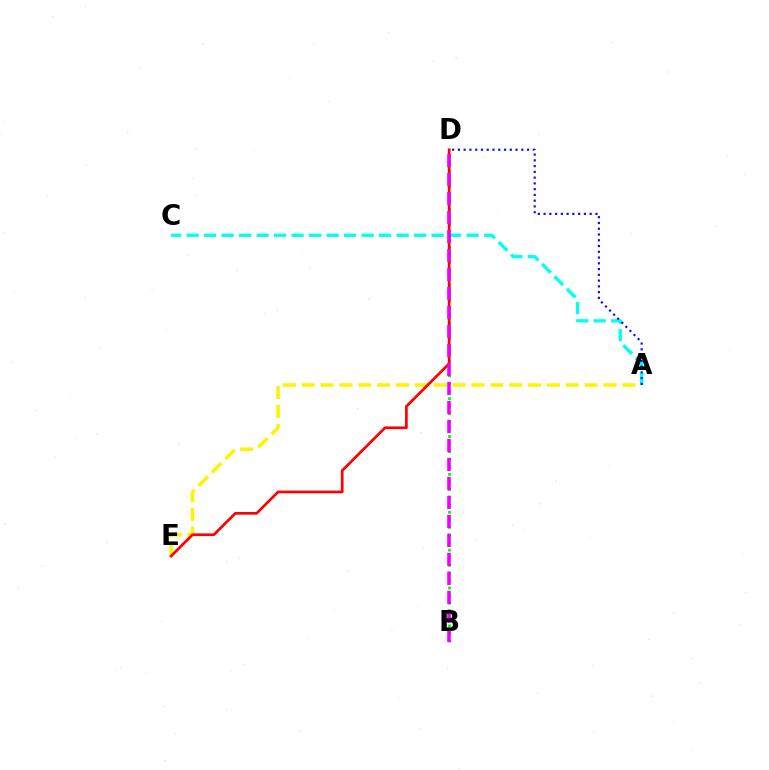{('A', 'C'): [{'color': '#00fff6', 'line_style': 'dashed', 'thickness': 2.38}], ('B', 'D'): [{'color': '#08ff00', 'line_style': 'dotted', 'thickness': 2.06}, {'color': '#ee00ff', 'line_style': 'dashed', 'thickness': 2.58}], ('A', 'E'): [{'color': '#fcf500', 'line_style': 'dashed', 'thickness': 2.56}], ('A', 'D'): [{'color': '#0010ff', 'line_style': 'dotted', 'thickness': 1.57}], ('D', 'E'): [{'color': '#ff0000', 'line_style': 'solid', 'thickness': 1.94}]}